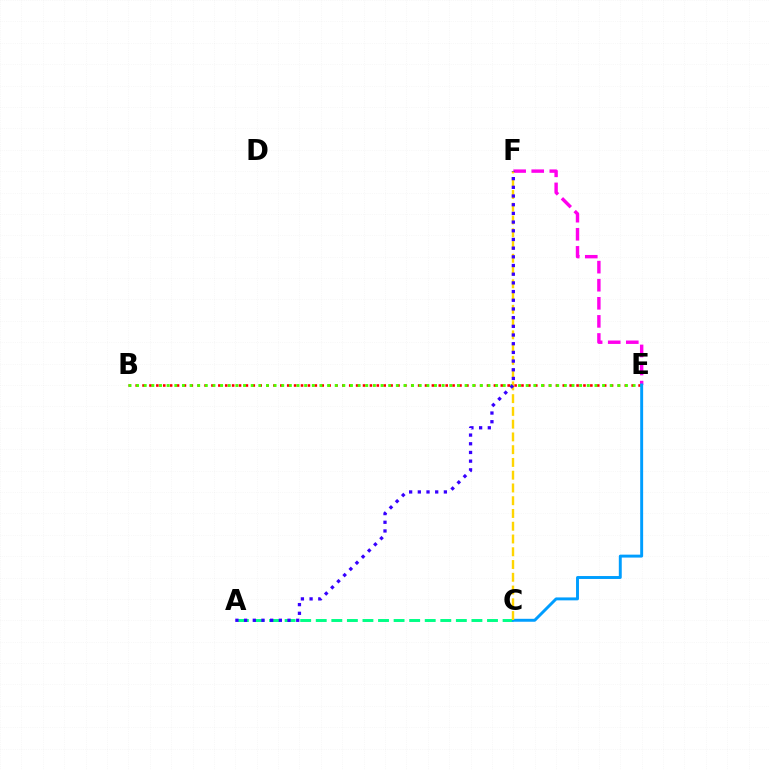{('E', 'F'): [{'color': '#ff00ed', 'line_style': 'dashed', 'thickness': 2.46}], ('B', 'E'): [{'color': '#ff0000', 'line_style': 'dotted', 'thickness': 1.87}, {'color': '#4fff00', 'line_style': 'dotted', 'thickness': 2.08}], ('A', 'C'): [{'color': '#00ff86', 'line_style': 'dashed', 'thickness': 2.11}], ('C', 'E'): [{'color': '#009eff', 'line_style': 'solid', 'thickness': 2.11}], ('C', 'F'): [{'color': '#ffd500', 'line_style': 'dashed', 'thickness': 1.73}], ('A', 'F'): [{'color': '#3700ff', 'line_style': 'dotted', 'thickness': 2.36}]}